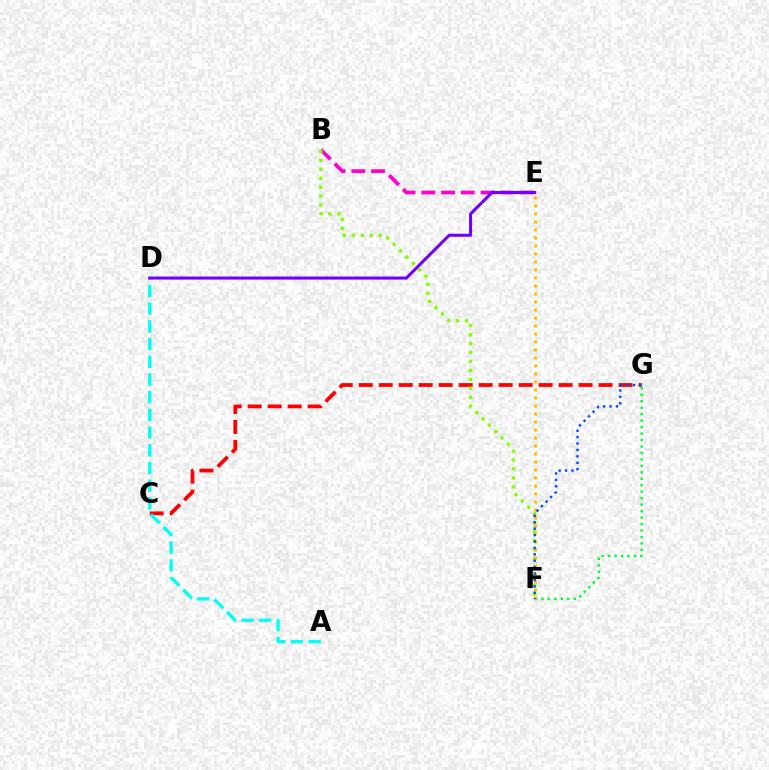{('C', 'G'): [{'color': '#ff0000', 'line_style': 'dashed', 'thickness': 2.72}], ('B', 'E'): [{'color': '#ff00cf', 'line_style': 'dashed', 'thickness': 2.68}], ('F', 'G'): [{'color': '#00ff39', 'line_style': 'dotted', 'thickness': 1.76}, {'color': '#004bff', 'line_style': 'dotted', 'thickness': 1.74}], ('A', 'D'): [{'color': '#00fff6', 'line_style': 'dashed', 'thickness': 2.41}], ('B', 'F'): [{'color': '#84ff00', 'line_style': 'dotted', 'thickness': 2.43}], ('E', 'F'): [{'color': '#ffbd00', 'line_style': 'dotted', 'thickness': 2.17}], ('D', 'E'): [{'color': '#7200ff', 'line_style': 'solid', 'thickness': 2.2}]}